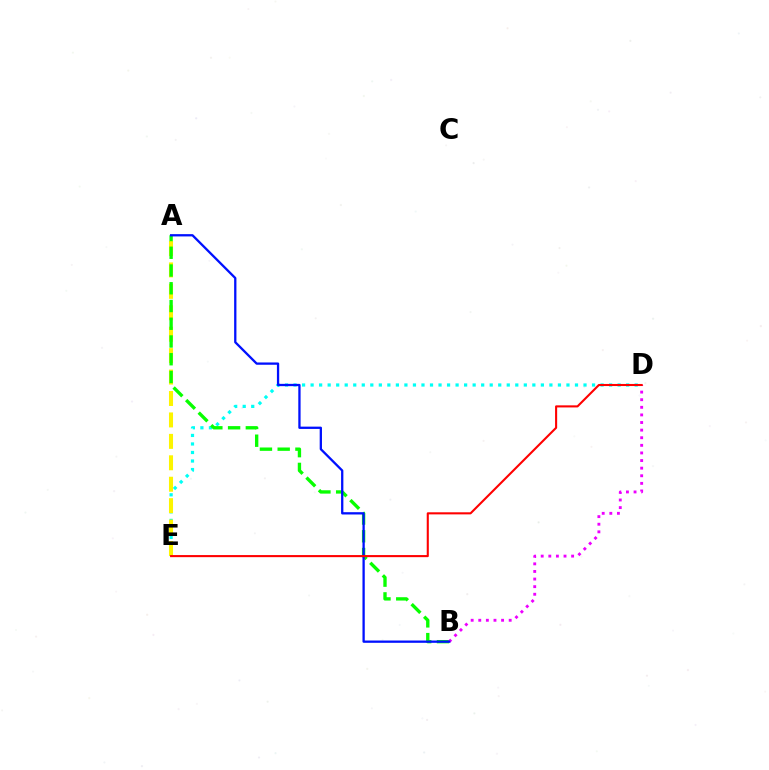{('D', 'E'): [{'color': '#00fff6', 'line_style': 'dotted', 'thickness': 2.32}, {'color': '#ff0000', 'line_style': 'solid', 'thickness': 1.51}], ('A', 'E'): [{'color': '#fcf500', 'line_style': 'dashed', 'thickness': 2.91}], ('A', 'B'): [{'color': '#08ff00', 'line_style': 'dashed', 'thickness': 2.41}, {'color': '#0010ff', 'line_style': 'solid', 'thickness': 1.65}], ('B', 'D'): [{'color': '#ee00ff', 'line_style': 'dotted', 'thickness': 2.07}]}